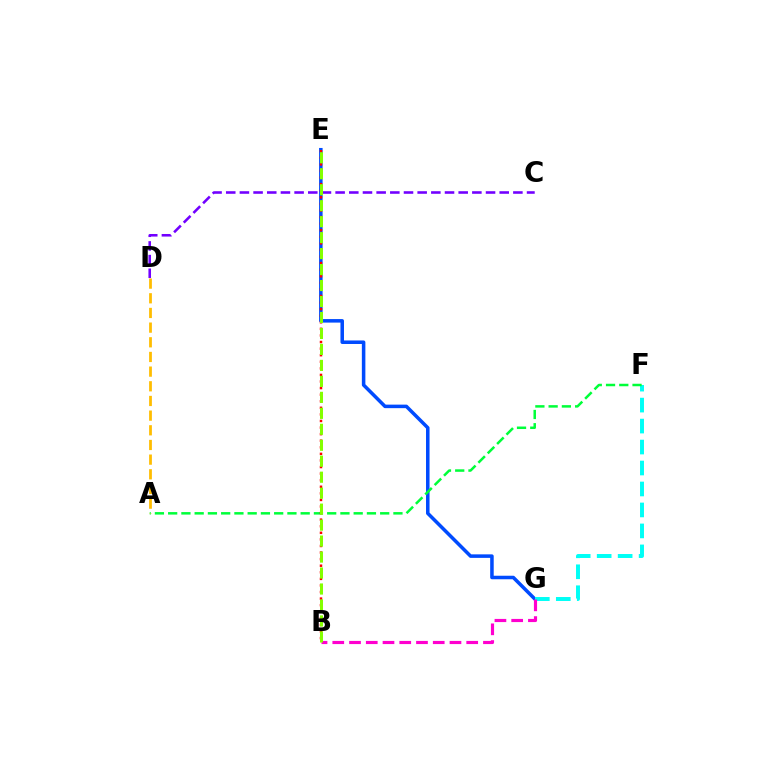{('E', 'G'): [{'color': '#004bff', 'line_style': 'solid', 'thickness': 2.54}], ('F', 'G'): [{'color': '#00fff6', 'line_style': 'dashed', 'thickness': 2.85}], ('B', 'G'): [{'color': '#ff00cf', 'line_style': 'dashed', 'thickness': 2.27}], ('A', 'F'): [{'color': '#00ff39', 'line_style': 'dashed', 'thickness': 1.8}], ('C', 'D'): [{'color': '#7200ff', 'line_style': 'dashed', 'thickness': 1.86}], ('B', 'E'): [{'color': '#ff0000', 'line_style': 'dotted', 'thickness': 1.79}, {'color': '#84ff00', 'line_style': 'dashed', 'thickness': 2.17}], ('A', 'D'): [{'color': '#ffbd00', 'line_style': 'dashed', 'thickness': 1.99}]}